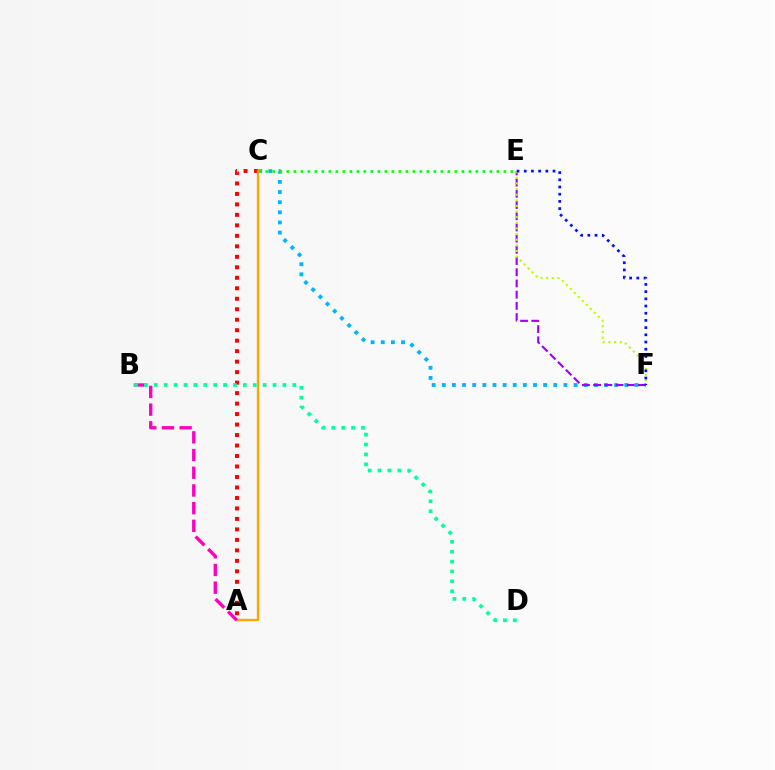{('C', 'F'): [{'color': '#00b5ff', 'line_style': 'dotted', 'thickness': 2.75}], ('E', 'F'): [{'color': '#9b00ff', 'line_style': 'dashed', 'thickness': 1.52}, {'color': '#b3ff00', 'line_style': 'dotted', 'thickness': 1.53}, {'color': '#0010ff', 'line_style': 'dotted', 'thickness': 1.96}], ('C', 'E'): [{'color': '#08ff00', 'line_style': 'dotted', 'thickness': 1.9}], ('A', 'C'): [{'color': '#ff0000', 'line_style': 'dotted', 'thickness': 2.85}, {'color': '#ffa500', 'line_style': 'solid', 'thickness': 1.68}], ('A', 'B'): [{'color': '#ff00bd', 'line_style': 'dashed', 'thickness': 2.4}], ('B', 'D'): [{'color': '#00ff9d', 'line_style': 'dotted', 'thickness': 2.69}]}